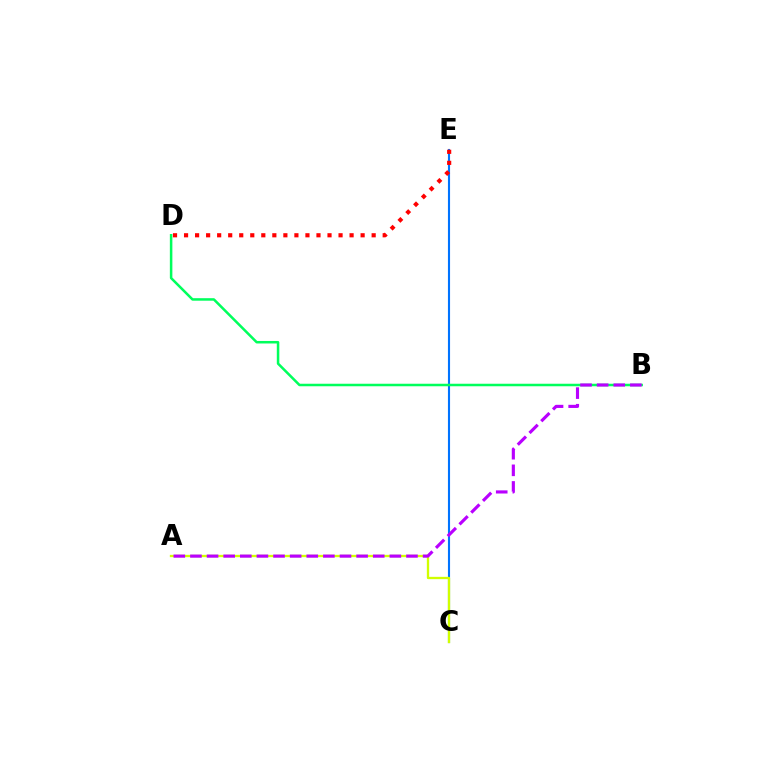{('C', 'E'): [{'color': '#0074ff', 'line_style': 'solid', 'thickness': 1.52}], ('B', 'D'): [{'color': '#00ff5c', 'line_style': 'solid', 'thickness': 1.81}], ('A', 'C'): [{'color': '#d1ff00', 'line_style': 'solid', 'thickness': 1.67}], ('A', 'B'): [{'color': '#b900ff', 'line_style': 'dashed', 'thickness': 2.26}], ('D', 'E'): [{'color': '#ff0000', 'line_style': 'dotted', 'thickness': 3.0}]}